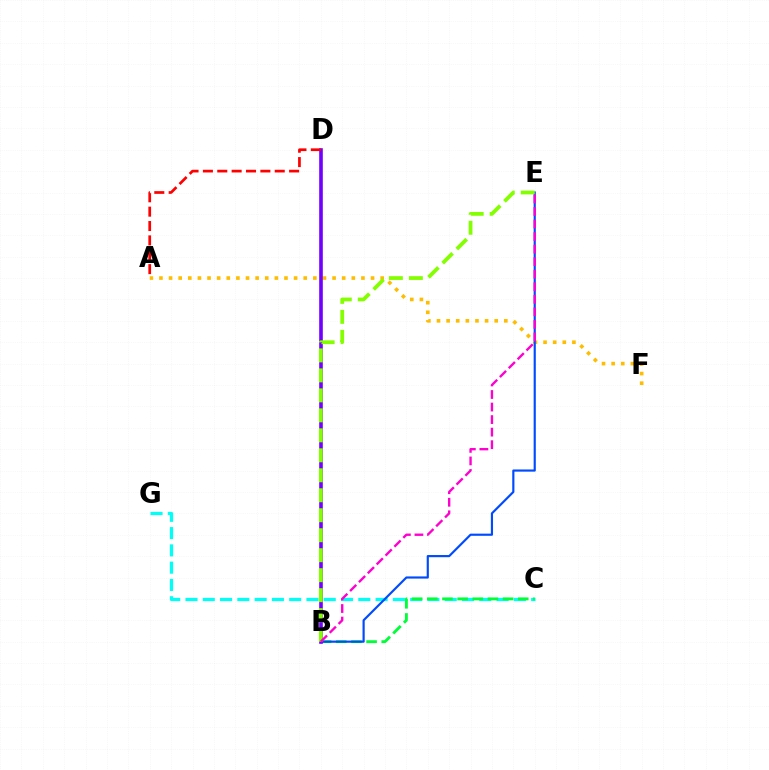{('C', 'G'): [{'color': '#00fff6', 'line_style': 'dashed', 'thickness': 2.35}], ('A', 'F'): [{'color': '#ffbd00', 'line_style': 'dotted', 'thickness': 2.61}], ('B', 'C'): [{'color': '#00ff39', 'line_style': 'dashed', 'thickness': 2.06}], ('B', 'E'): [{'color': '#004bff', 'line_style': 'solid', 'thickness': 1.56}, {'color': '#84ff00', 'line_style': 'dashed', 'thickness': 2.71}, {'color': '#ff00cf', 'line_style': 'dashed', 'thickness': 1.7}], ('B', 'D'): [{'color': '#7200ff', 'line_style': 'solid', 'thickness': 2.6}], ('A', 'D'): [{'color': '#ff0000', 'line_style': 'dashed', 'thickness': 1.95}]}